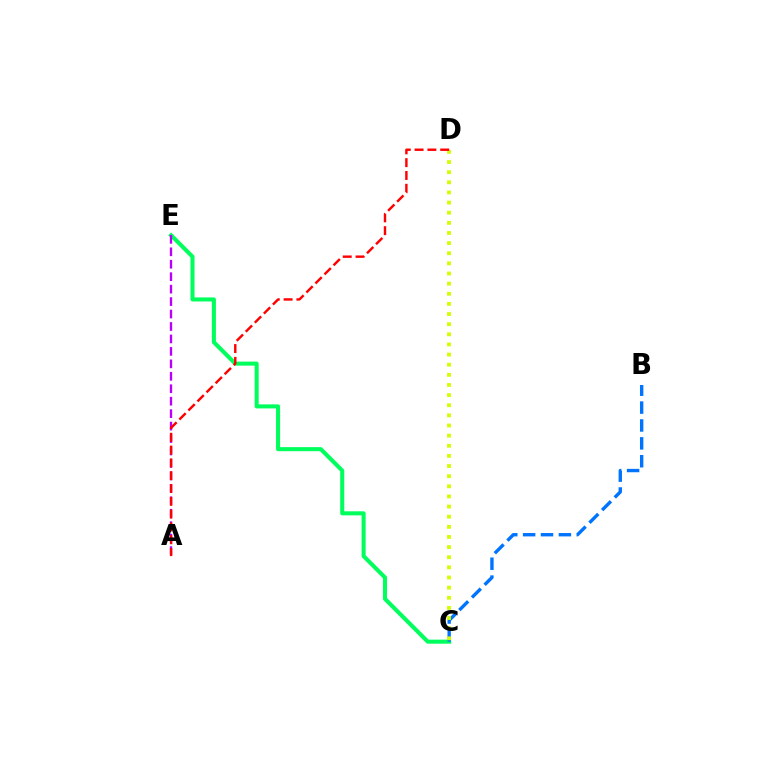{('C', 'E'): [{'color': '#00ff5c', 'line_style': 'solid', 'thickness': 2.92}], ('B', 'C'): [{'color': '#0074ff', 'line_style': 'dashed', 'thickness': 2.43}], ('A', 'E'): [{'color': '#b900ff', 'line_style': 'dashed', 'thickness': 1.69}], ('C', 'D'): [{'color': '#d1ff00', 'line_style': 'dotted', 'thickness': 2.75}], ('A', 'D'): [{'color': '#ff0000', 'line_style': 'dashed', 'thickness': 1.74}]}